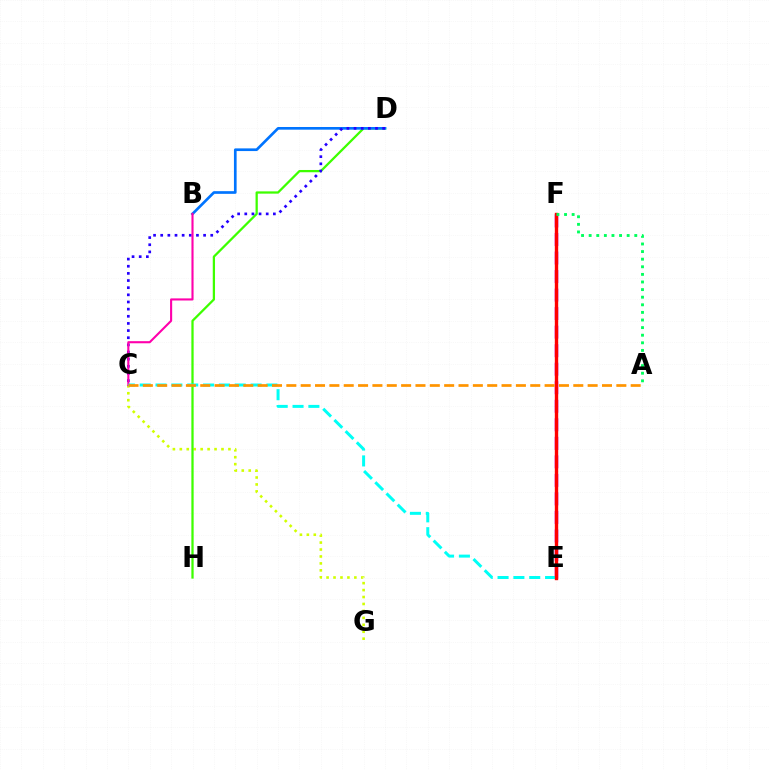{('C', 'G'): [{'color': '#d1ff00', 'line_style': 'dotted', 'thickness': 1.89}], ('D', 'H'): [{'color': '#3dff00', 'line_style': 'solid', 'thickness': 1.63}], ('E', 'F'): [{'color': '#b900ff', 'line_style': 'dashed', 'thickness': 2.52}, {'color': '#ff0000', 'line_style': 'solid', 'thickness': 2.43}], ('B', 'D'): [{'color': '#0074ff', 'line_style': 'solid', 'thickness': 1.93}], ('C', 'D'): [{'color': '#2500ff', 'line_style': 'dotted', 'thickness': 1.94}], ('B', 'C'): [{'color': '#ff00ac', 'line_style': 'solid', 'thickness': 1.52}], ('C', 'E'): [{'color': '#00fff6', 'line_style': 'dashed', 'thickness': 2.15}], ('A', 'F'): [{'color': '#00ff5c', 'line_style': 'dotted', 'thickness': 2.07}], ('A', 'C'): [{'color': '#ff9400', 'line_style': 'dashed', 'thickness': 1.95}]}